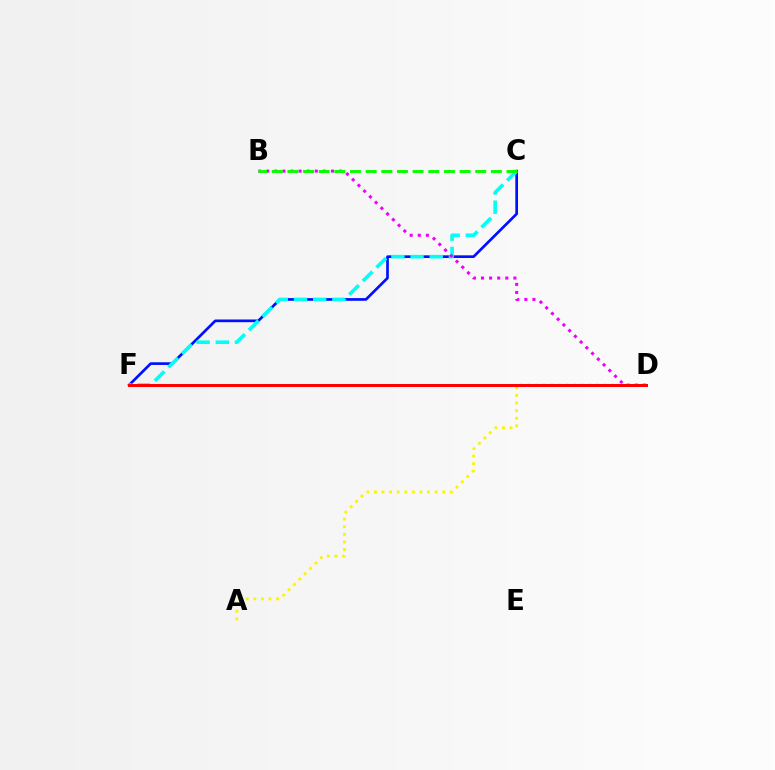{('C', 'F'): [{'color': '#0010ff', 'line_style': 'solid', 'thickness': 1.93}, {'color': '#00fff6', 'line_style': 'dashed', 'thickness': 2.6}], ('B', 'D'): [{'color': '#ee00ff', 'line_style': 'dotted', 'thickness': 2.2}], ('A', 'D'): [{'color': '#fcf500', 'line_style': 'dotted', 'thickness': 2.06}], ('B', 'C'): [{'color': '#08ff00', 'line_style': 'dashed', 'thickness': 2.13}], ('D', 'F'): [{'color': '#ff0000', 'line_style': 'solid', 'thickness': 2.14}]}